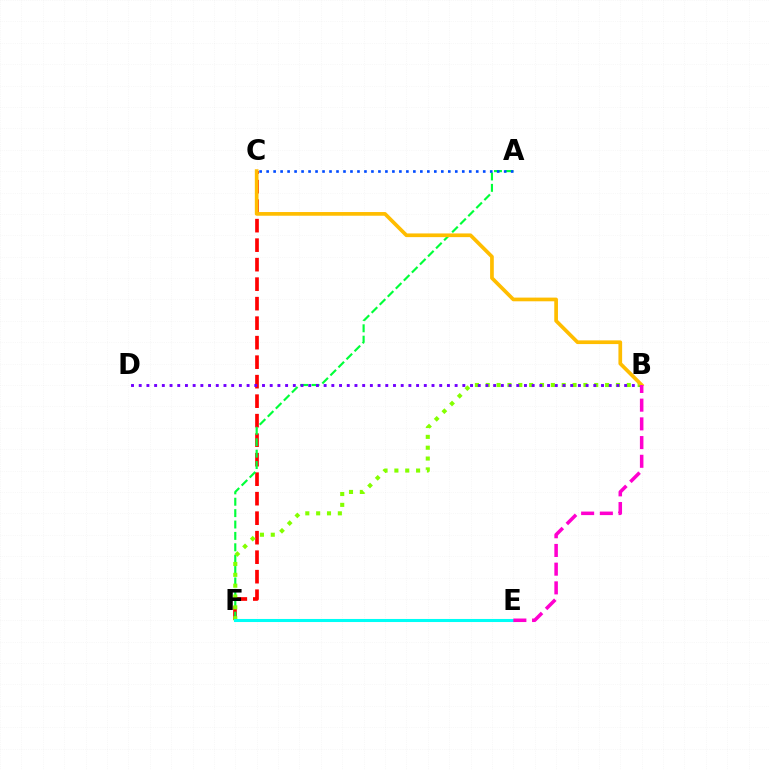{('C', 'F'): [{'color': '#ff0000', 'line_style': 'dashed', 'thickness': 2.65}], ('A', 'F'): [{'color': '#00ff39', 'line_style': 'dashed', 'thickness': 1.55}], ('B', 'F'): [{'color': '#84ff00', 'line_style': 'dotted', 'thickness': 2.95}], ('B', 'D'): [{'color': '#7200ff', 'line_style': 'dotted', 'thickness': 2.09}], ('B', 'C'): [{'color': '#ffbd00', 'line_style': 'solid', 'thickness': 2.66}], ('A', 'C'): [{'color': '#004bff', 'line_style': 'dotted', 'thickness': 1.9}], ('E', 'F'): [{'color': '#00fff6', 'line_style': 'solid', 'thickness': 2.2}], ('B', 'E'): [{'color': '#ff00cf', 'line_style': 'dashed', 'thickness': 2.54}]}